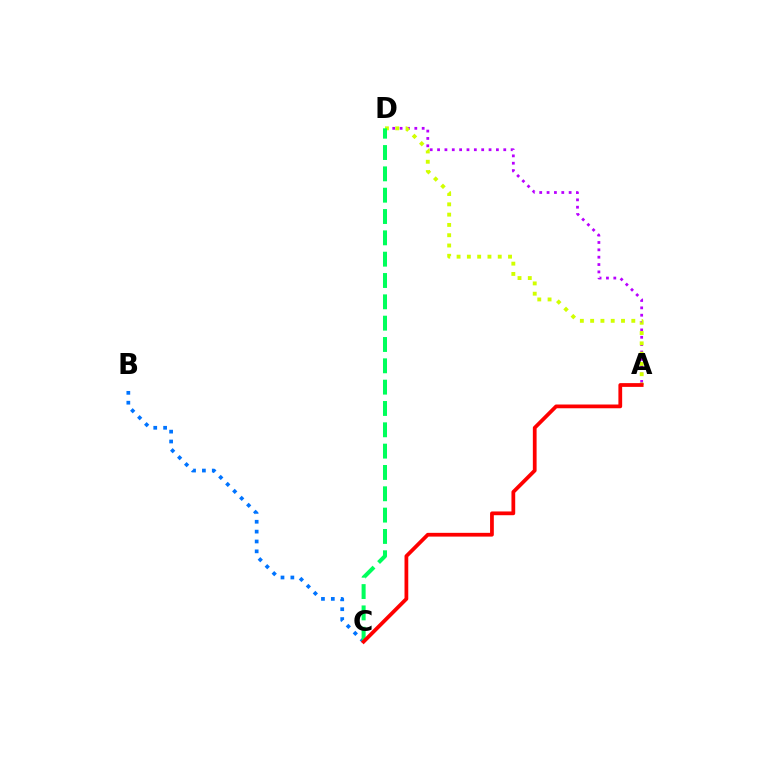{('A', 'D'): [{'color': '#b900ff', 'line_style': 'dotted', 'thickness': 2.0}, {'color': '#d1ff00', 'line_style': 'dotted', 'thickness': 2.8}], ('B', 'C'): [{'color': '#0074ff', 'line_style': 'dotted', 'thickness': 2.68}], ('C', 'D'): [{'color': '#00ff5c', 'line_style': 'dashed', 'thickness': 2.9}], ('A', 'C'): [{'color': '#ff0000', 'line_style': 'solid', 'thickness': 2.7}]}